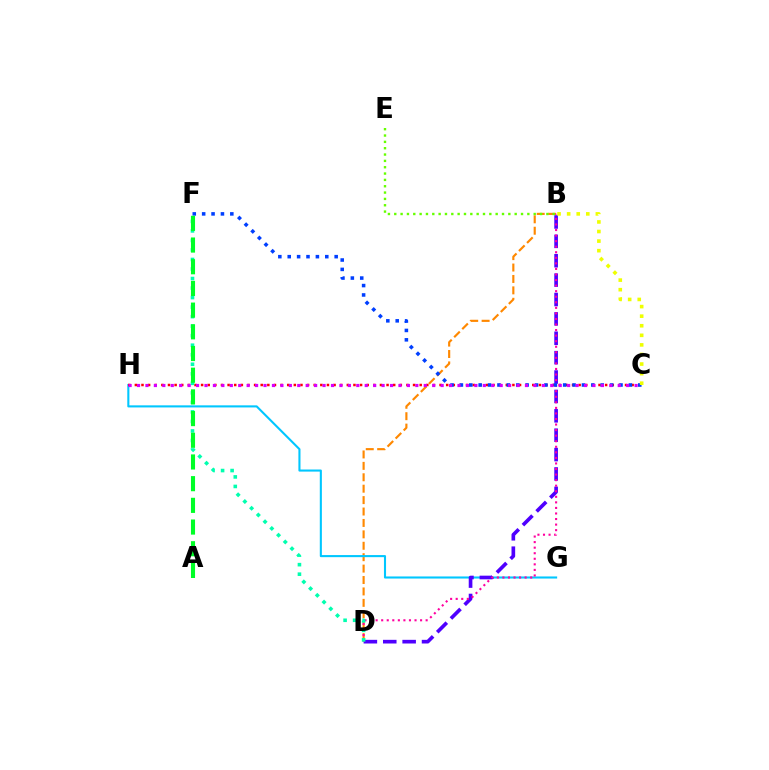{('B', 'D'): [{'color': '#ff8800', 'line_style': 'dashed', 'thickness': 1.55}, {'color': '#4f00ff', 'line_style': 'dashed', 'thickness': 2.63}, {'color': '#ff00a0', 'line_style': 'dotted', 'thickness': 1.51}], ('G', 'H'): [{'color': '#00c7ff', 'line_style': 'solid', 'thickness': 1.51}], ('B', 'E'): [{'color': '#66ff00', 'line_style': 'dotted', 'thickness': 1.72}], ('C', 'H'): [{'color': '#ff0000', 'line_style': 'dotted', 'thickness': 1.8}, {'color': '#d600ff', 'line_style': 'dotted', 'thickness': 2.29}], ('D', 'F'): [{'color': '#00ffaf', 'line_style': 'dotted', 'thickness': 2.59}], ('C', 'F'): [{'color': '#003fff', 'line_style': 'dotted', 'thickness': 2.55}], ('B', 'C'): [{'color': '#eeff00', 'line_style': 'dotted', 'thickness': 2.6}], ('A', 'F'): [{'color': '#00ff27', 'line_style': 'dashed', 'thickness': 2.95}]}